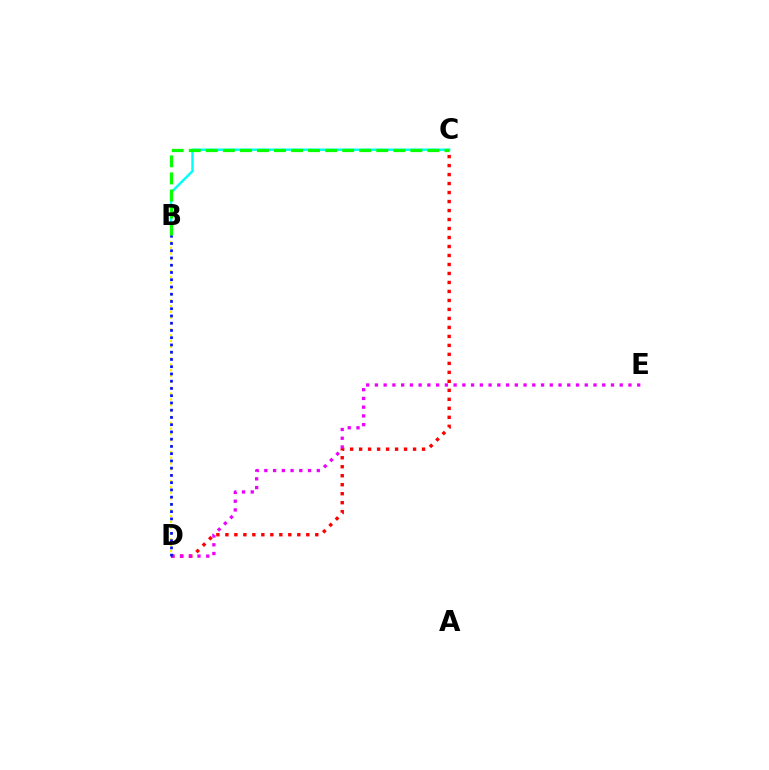{('B', 'C'): [{'color': '#00fff6', 'line_style': 'solid', 'thickness': 1.76}, {'color': '#08ff00', 'line_style': 'dashed', 'thickness': 2.32}], ('C', 'D'): [{'color': '#ff0000', 'line_style': 'dotted', 'thickness': 2.44}], ('B', 'D'): [{'color': '#fcf500', 'line_style': 'dotted', 'thickness': 1.58}, {'color': '#0010ff', 'line_style': 'dotted', 'thickness': 1.97}], ('D', 'E'): [{'color': '#ee00ff', 'line_style': 'dotted', 'thickness': 2.38}]}